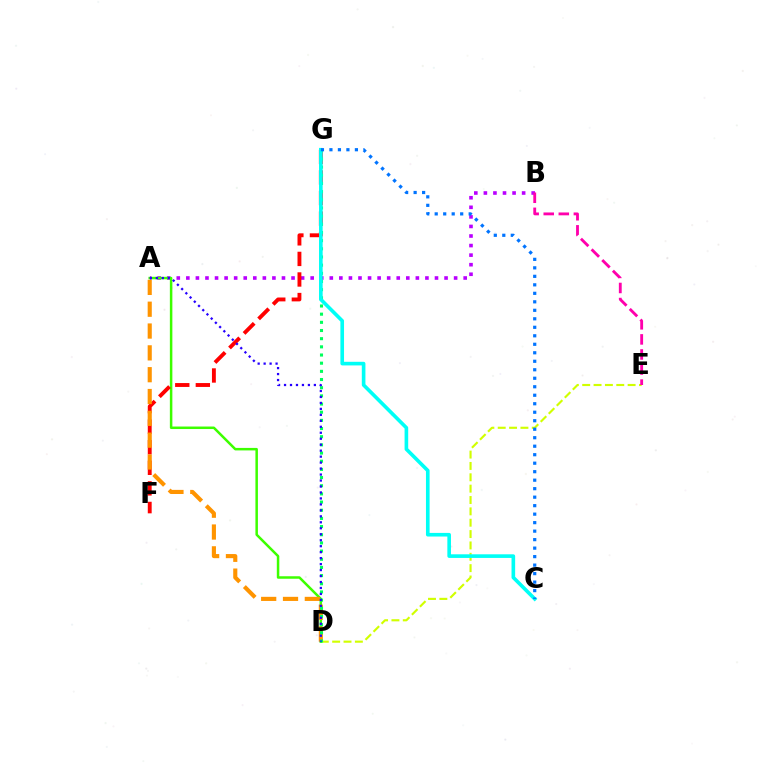{('D', 'E'): [{'color': '#d1ff00', 'line_style': 'dashed', 'thickness': 1.54}], ('A', 'B'): [{'color': '#b900ff', 'line_style': 'dotted', 'thickness': 2.6}], ('A', 'D'): [{'color': '#3dff00', 'line_style': 'solid', 'thickness': 1.8}, {'color': '#ff9400', 'line_style': 'dashed', 'thickness': 2.97}, {'color': '#2500ff', 'line_style': 'dotted', 'thickness': 1.62}], ('F', 'G'): [{'color': '#ff0000', 'line_style': 'dashed', 'thickness': 2.79}], ('D', 'G'): [{'color': '#00ff5c', 'line_style': 'dotted', 'thickness': 2.22}], ('C', 'G'): [{'color': '#00fff6', 'line_style': 'solid', 'thickness': 2.61}, {'color': '#0074ff', 'line_style': 'dotted', 'thickness': 2.31}], ('B', 'E'): [{'color': '#ff00ac', 'line_style': 'dashed', 'thickness': 2.05}]}